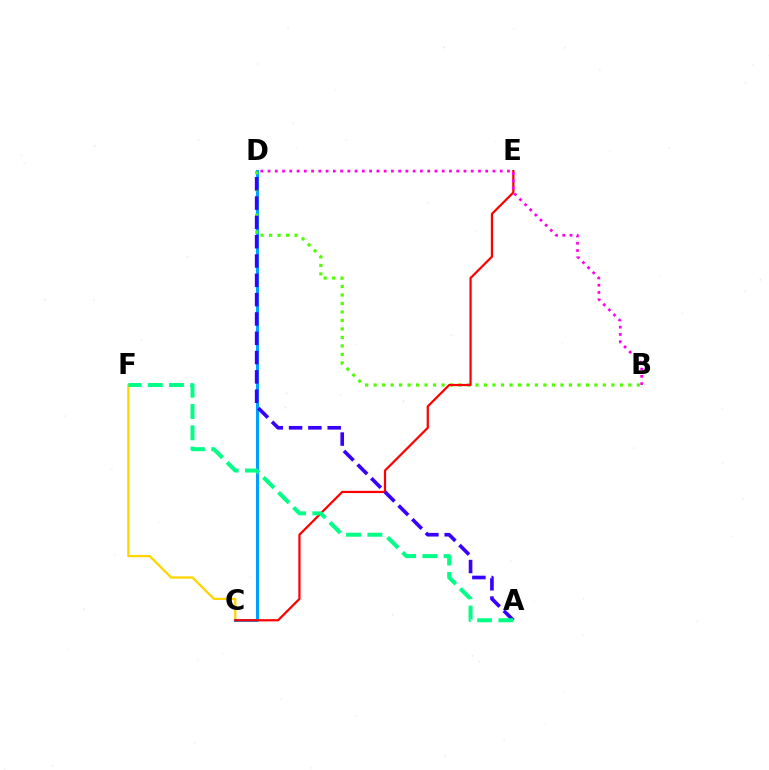{('C', 'F'): [{'color': '#ffd500', 'line_style': 'solid', 'thickness': 1.66}], ('C', 'D'): [{'color': '#009eff', 'line_style': 'solid', 'thickness': 2.18}], ('B', 'D'): [{'color': '#4fff00', 'line_style': 'dotted', 'thickness': 2.31}, {'color': '#ff00ed', 'line_style': 'dotted', 'thickness': 1.97}], ('C', 'E'): [{'color': '#ff0000', 'line_style': 'solid', 'thickness': 1.6}], ('A', 'D'): [{'color': '#3700ff', 'line_style': 'dashed', 'thickness': 2.62}], ('A', 'F'): [{'color': '#00ff86', 'line_style': 'dashed', 'thickness': 2.89}]}